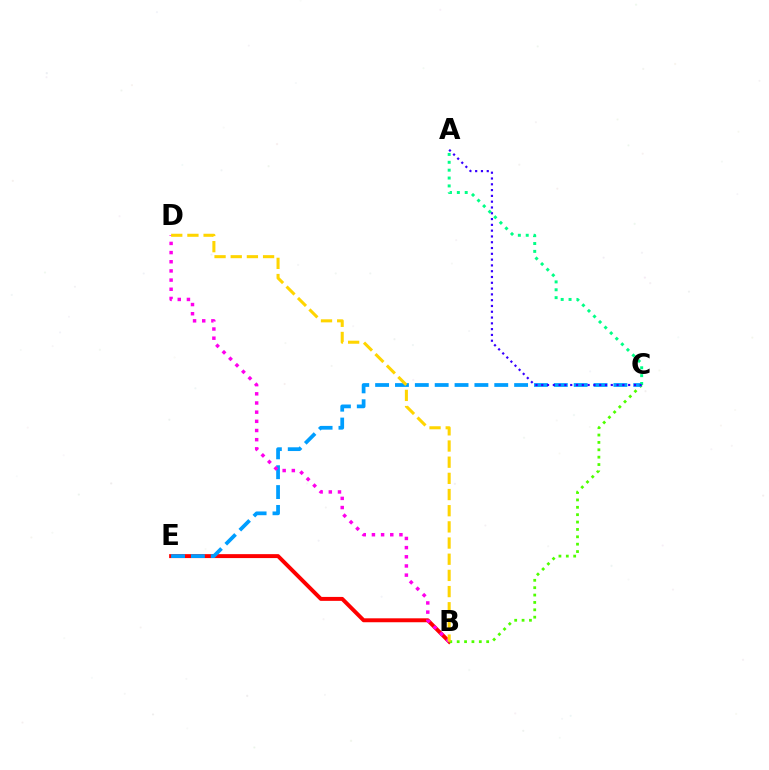{('B', 'E'): [{'color': '#ff0000', 'line_style': 'solid', 'thickness': 2.84}], ('B', 'C'): [{'color': '#4fff00', 'line_style': 'dotted', 'thickness': 2.0}], ('C', 'E'): [{'color': '#009eff', 'line_style': 'dashed', 'thickness': 2.7}], ('B', 'D'): [{'color': '#ff00ed', 'line_style': 'dotted', 'thickness': 2.49}, {'color': '#ffd500', 'line_style': 'dashed', 'thickness': 2.2}], ('A', 'C'): [{'color': '#00ff86', 'line_style': 'dotted', 'thickness': 2.14}, {'color': '#3700ff', 'line_style': 'dotted', 'thickness': 1.57}]}